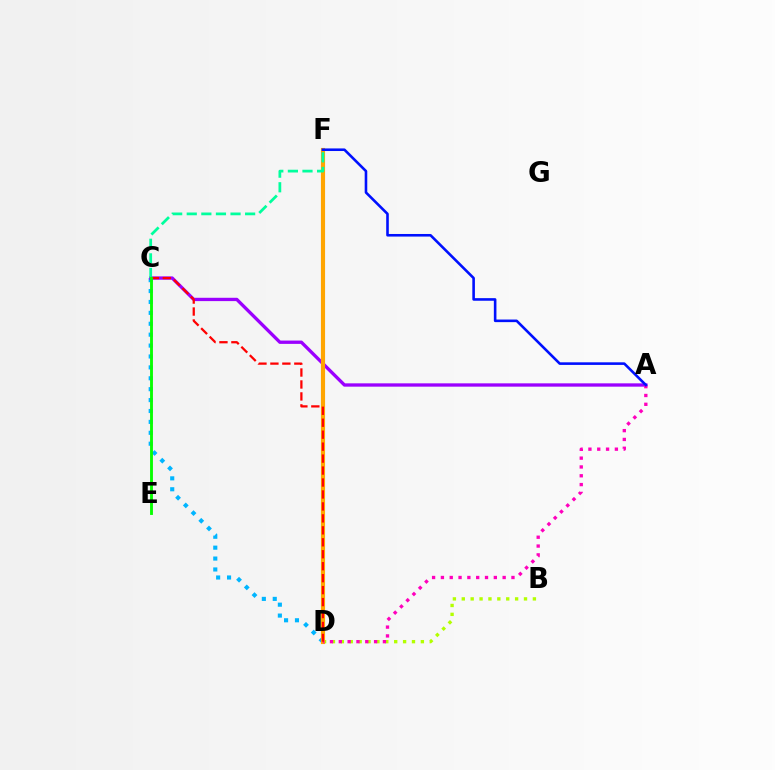{('C', 'D'): [{'color': '#00b5ff', 'line_style': 'dotted', 'thickness': 2.96}, {'color': '#ff0000', 'line_style': 'dashed', 'thickness': 1.62}], ('B', 'D'): [{'color': '#b3ff00', 'line_style': 'dotted', 'thickness': 2.42}], ('A', 'C'): [{'color': '#9b00ff', 'line_style': 'solid', 'thickness': 2.39}], ('D', 'F'): [{'color': '#ffa500', 'line_style': 'solid', 'thickness': 2.98}], ('C', 'F'): [{'color': '#00ff9d', 'line_style': 'dashed', 'thickness': 1.98}], ('A', 'D'): [{'color': '#ff00bd', 'line_style': 'dotted', 'thickness': 2.4}], ('A', 'F'): [{'color': '#0010ff', 'line_style': 'solid', 'thickness': 1.87}], ('C', 'E'): [{'color': '#08ff00', 'line_style': 'solid', 'thickness': 2.07}]}